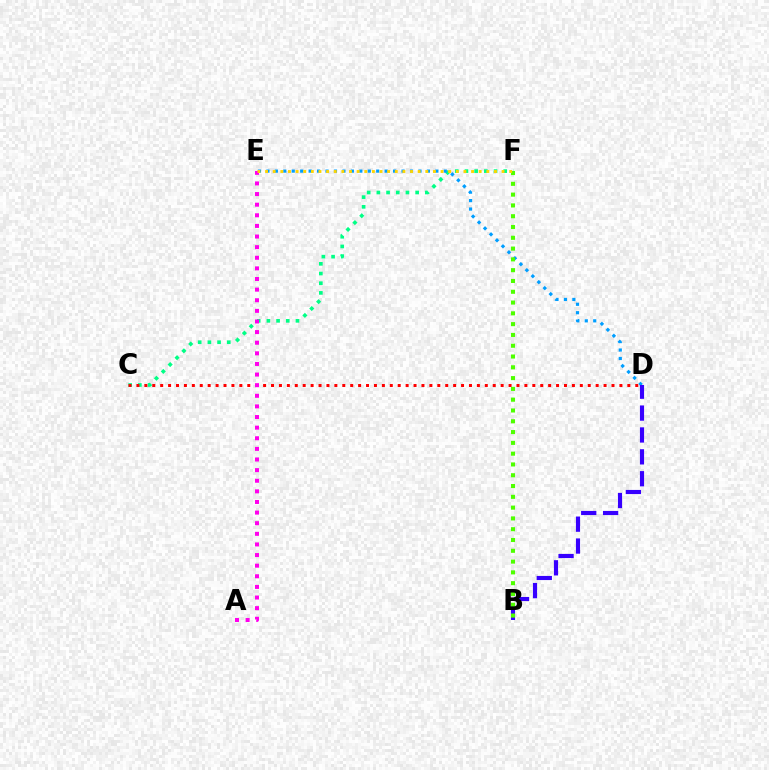{('C', 'F'): [{'color': '#00ff86', 'line_style': 'dotted', 'thickness': 2.63}], ('C', 'D'): [{'color': '#ff0000', 'line_style': 'dotted', 'thickness': 2.15}], ('D', 'E'): [{'color': '#009eff', 'line_style': 'dotted', 'thickness': 2.29}], ('A', 'E'): [{'color': '#ff00ed', 'line_style': 'dotted', 'thickness': 2.88}], ('B', 'D'): [{'color': '#3700ff', 'line_style': 'dashed', 'thickness': 2.97}], ('B', 'F'): [{'color': '#4fff00', 'line_style': 'dotted', 'thickness': 2.93}], ('E', 'F'): [{'color': '#ffd500', 'line_style': 'dotted', 'thickness': 2.07}]}